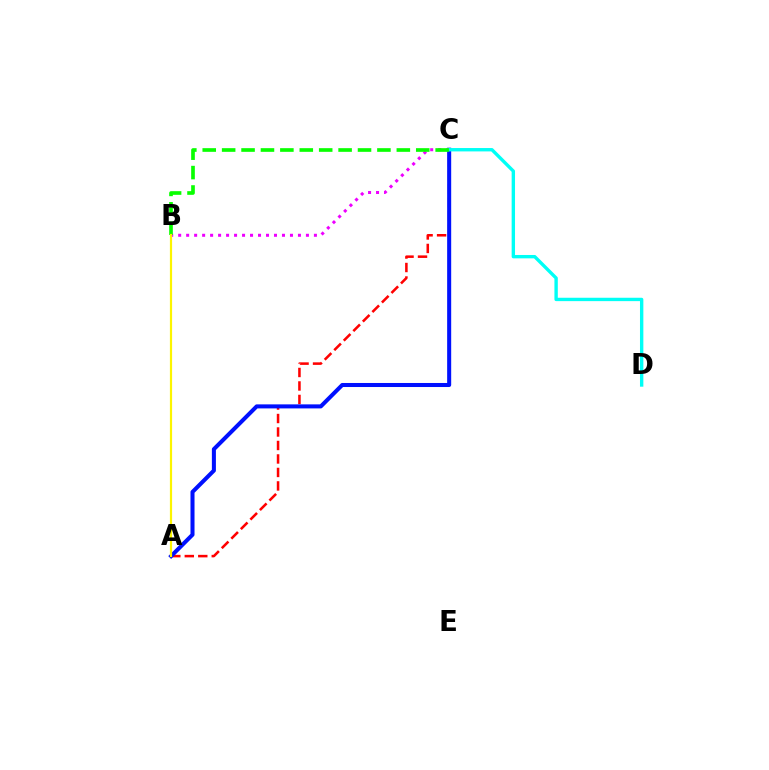{('A', 'C'): [{'color': '#ff0000', 'line_style': 'dashed', 'thickness': 1.83}, {'color': '#0010ff', 'line_style': 'solid', 'thickness': 2.91}], ('B', 'C'): [{'color': '#ee00ff', 'line_style': 'dotted', 'thickness': 2.17}, {'color': '#08ff00', 'line_style': 'dashed', 'thickness': 2.64}], ('C', 'D'): [{'color': '#00fff6', 'line_style': 'solid', 'thickness': 2.43}], ('A', 'B'): [{'color': '#fcf500', 'line_style': 'solid', 'thickness': 1.58}]}